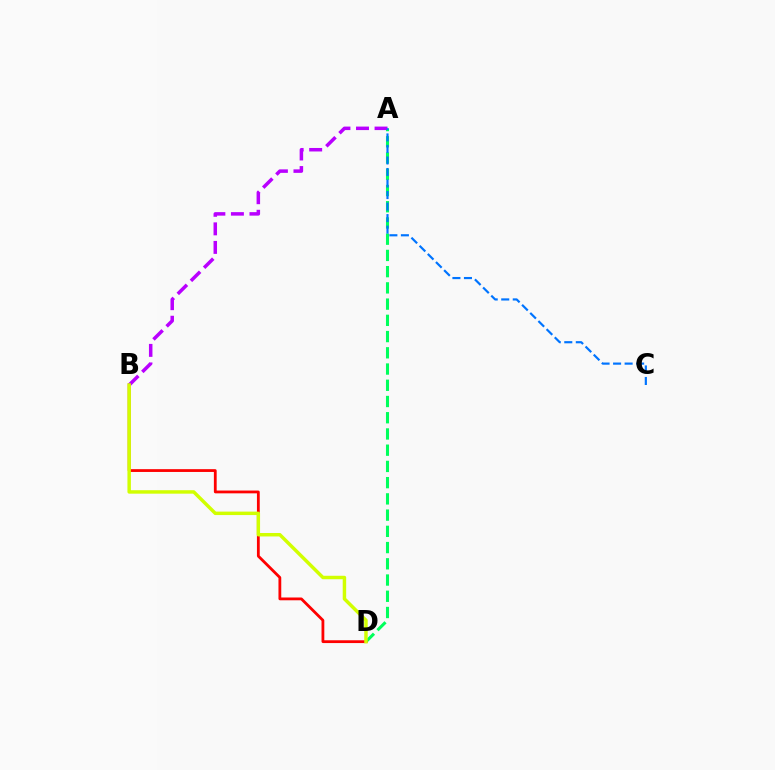{('A', 'D'): [{'color': '#00ff5c', 'line_style': 'dashed', 'thickness': 2.2}], ('B', 'D'): [{'color': '#ff0000', 'line_style': 'solid', 'thickness': 2.01}, {'color': '#d1ff00', 'line_style': 'solid', 'thickness': 2.49}], ('A', 'B'): [{'color': '#b900ff', 'line_style': 'dashed', 'thickness': 2.52}], ('A', 'C'): [{'color': '#0074ff', 'line_style': 'dashed', 'thickness': 1.57}]}